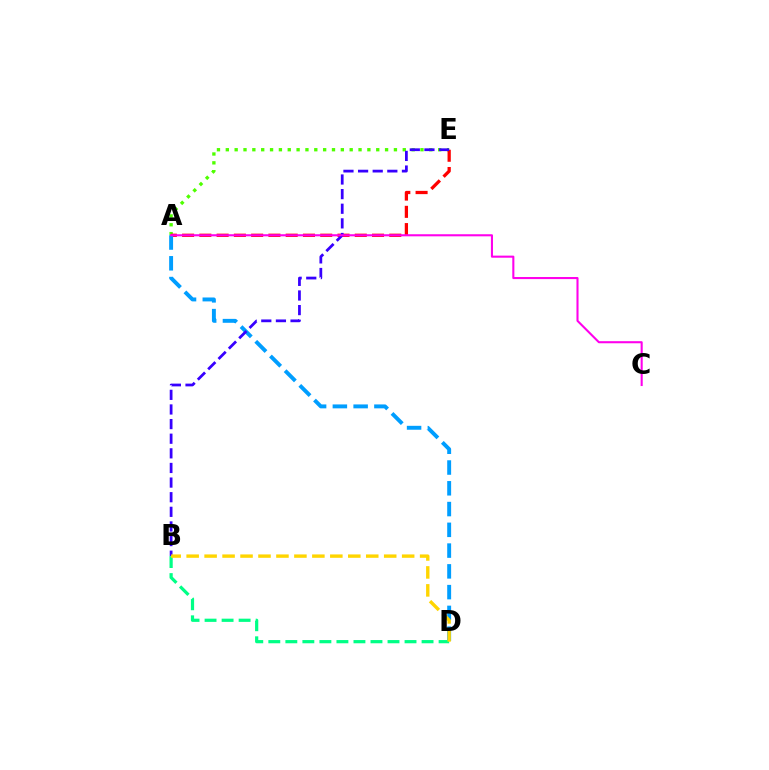{('A', 'E'): [{'color': '#4fff00', 'line_style': 'dotted', 'thickness': 2.4}, {'color': '#ff0000', 'line_style': 'dashed', 'thickness': 2.35}], ('A', 'D'): [{'color': '#009eff', 'line_style': 'dashed', 'thickness': 2.82}], ('B', 'E'): [{'color': '#3700ff', 'line_style': 'dashed', 'thickness': 1.99}], ('A', 'C'): [{'color': '#ff00ed', 'line_style': 'solid', 'thickness': 1.5}], ('B', 'D'): [{'color': '#00ff86', 'line_style': 'dashed', 'thickness': 2.31}, {'color': '#ffd500', 'line_style': 'dashed', 'thickness': 2.44}]}